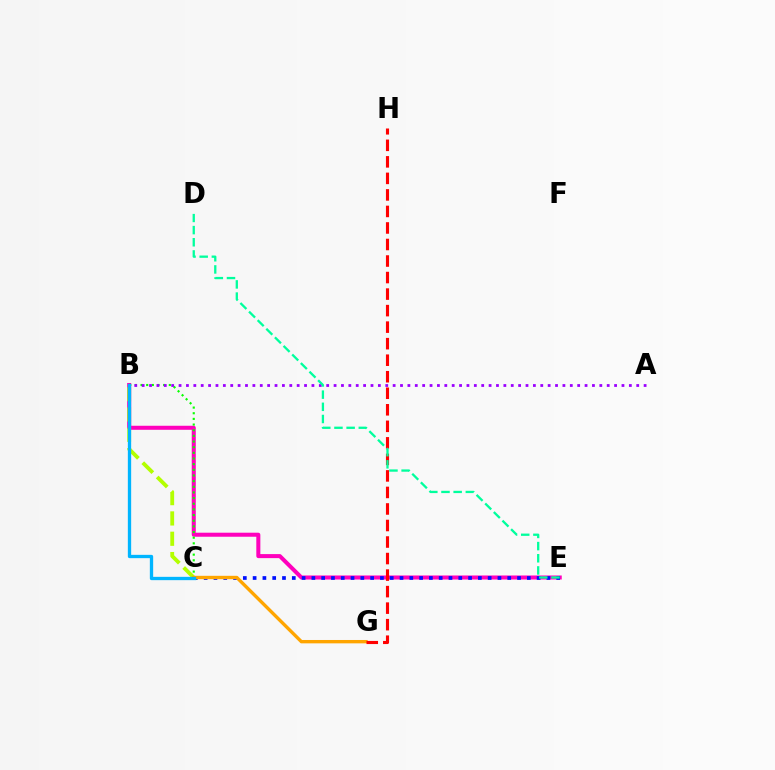{('B', 'E'): [{'color': '#ff00bd', 'line_style': 'solid', 'thickness': 2.9}], ('B', 'C'): [{'color': '#b3ff00', 'line_style': 'dashed', 'thickness': 2.76}, {'color': '#08ff00', 'line_style': 'dotted', 'thickness': 1.54}, {'color': '#00b5ff', 'line_style': 'solid', 'thickness': 2.39}], ('C', 'E'): [{'color': '#0010ff', 'line_style': 'dotted', 'thickness': 2.66}], ('C', 'G'): [{'color': '#ffa500', 'line_style': 'solid', 'thickness': 2.42}], ('A', 'B'): [{'color': '#9b00ff', 'line_style': 'dotted', 'thickness': 2.01}], ('G', 'H'): [{'color': '#ff0000', 'line_style': 'dashed', 'thickness': 2.25}], ('D', 'E'): [{'color': '#00ff9d', 'line_style': 'dashed', 'thickness': 1.65}]}